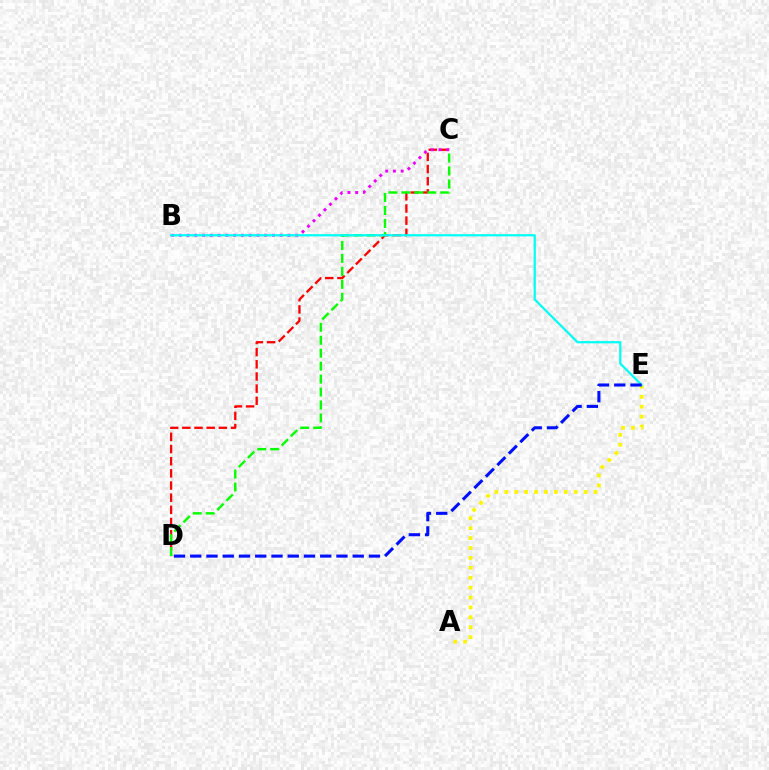{('C', 'D'): [{'color': '#ff0000', 'line_style': 'dashed', 'thickness': 1.65}, {'color': '#08ff00', 'line_style': 'dashed', 'thickness': 1.76}], ('A', 'E'): [{'color': '#fcf500', 'line_style': 'dotted', 'thickness': 2.69}], ('B', 'C'): [{'color': '#ee00ff', 'line_style': 'dotted', 'thickness': 2.11}], ('B', 'E'): [{'color': '#00fff6', 'line_style': 'solid', 'thickness': 1.61}], ('D', 'E'): [{'color': '#0010ff', 'line_style': 'dashed', 'thickness': 2.21}]}